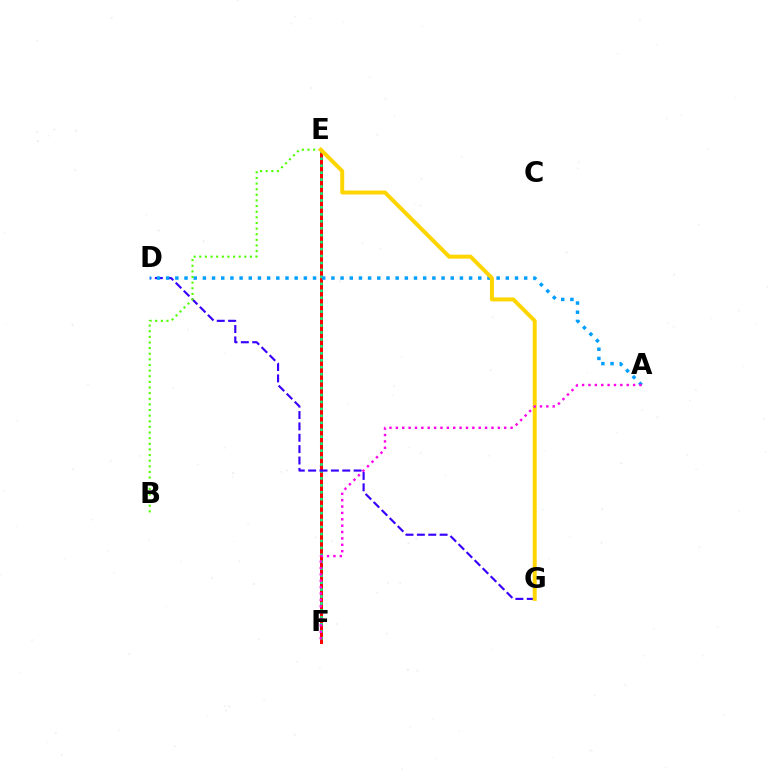{('E', 'F'): [{'color': '#ff0000', 'line_style': 'solid', 'thickness': 2.16}, {'color': '#00ff86', 'line_style': 'dotted', 'thickness': 1.89}], ('D', 'G'): [{'color': '#3700ff', 'line_style': 'dashed', 'thickness': 1.54}], ('A', 'D'): [{'color': '#009eff', 'line_style': 'dotted', 'thickness': 2.49}], ('B', 'E'): [{'color': '#4fff00', 'line_style': 'dotted', 'thickness': 1.53}], ('E', 'G'): [{'color': '#ffd500', 'line_style': 'solid', 'thickness': 2.85}], ('A', 'F'): [{'color': '#ff00ed', 'line_style': 'dotted', 'thickness': 1.73}]}